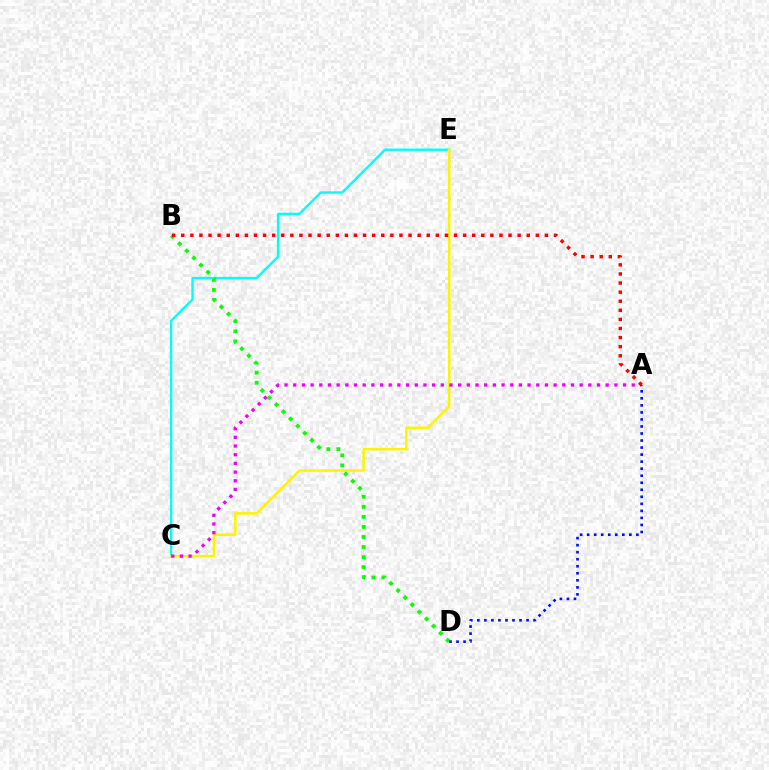{('C', 'E'): [{'color': '#00fff6', 'line_style': 'solid', 'thickness': 1.7}, {'color': '#fcf500', 'line_style': 'solid', 'thickness': 1.83}], ('B', 'D'): [{'color': '#08ff00', 'line_style': 'dotted', 'thickness': 2.73}], ('A', 'C'): [{'color': '#ee00ff', 'line_style': 'dotted', 'thickness': 2.36}], ('A', 'B'): [{'color': '#ff0000', 'line_style': 'dotted', 'thickness': 2.47}], ('A', 'D'): [{'color': '#0010ff', 'line_style': 'dotted', 'thickness': 1.91}]}